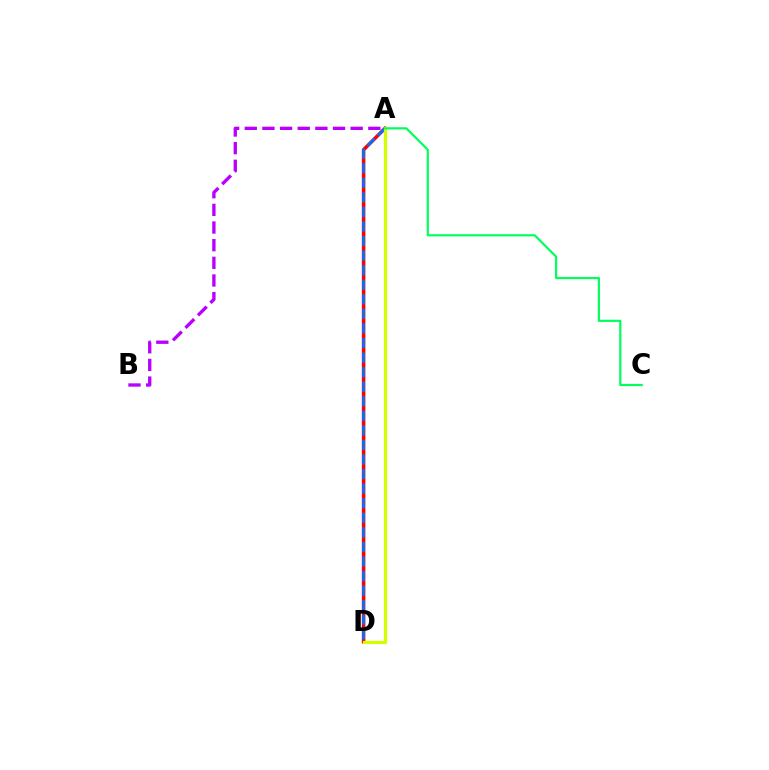{('A', 'D'): [{'color': '#ff0000', 'line_style': 'solid', 'thickness': 2.56}, {'color': '#0074ff', 'line_style': 'dashed', 'thickness': 1.98}, {'color': '#d1ff00', 'line_style': 'solid', 'thickness': 2.31}], ('A', 'B'): [{'color': '#b900ff', 'line_style': 'dashed', 'thickness': 2.4}], ('A', 'C'): [{'color': '#00ff5c', 'line_style': 'solid', 'thickness': 1.57}]}